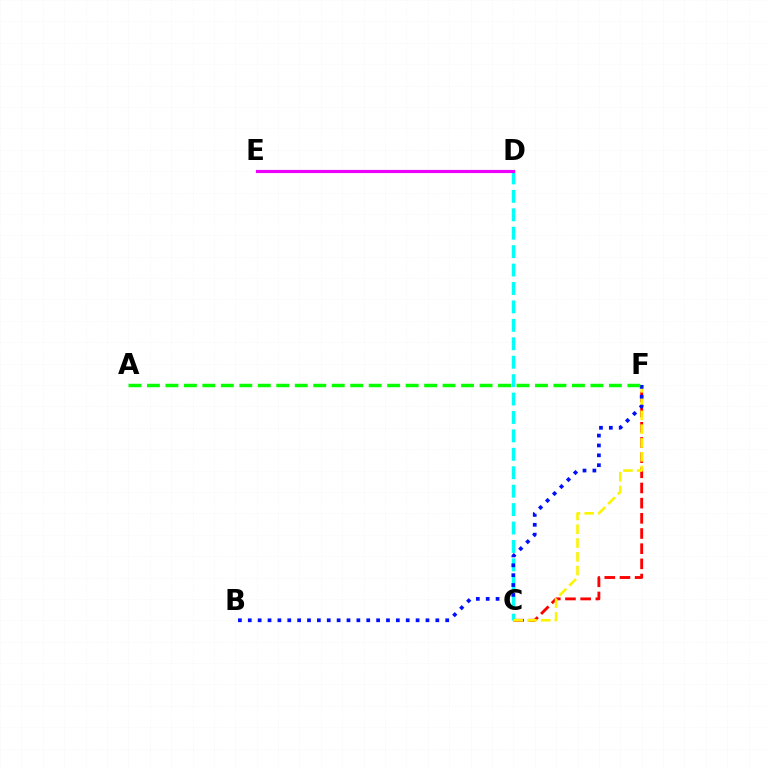{('C', 'F'): [{'color': '#ff0000', 'line_style': 'dashed', 'thickness': 2.06}, {'color': '#fcf500', 'line_style': 'dashed', 'thickness': 1.87}], ('C', 'D'): [{'color': '#00fff6', 'line_style': 'dashed', 'thickness': 2.5}], ('B', 'F'): [{'color': '#0010ff', 'line_style': 'dotted', 'thickness': 2.68}], ('D', 'E'): [{'color': '#ee00ff', 'line_style': 'solid', 'thickness': 2.27}], ('A', 'F'): [{'color': '#08ff00', 'line_style': 'dashed', 'thickness': 2.51}]}